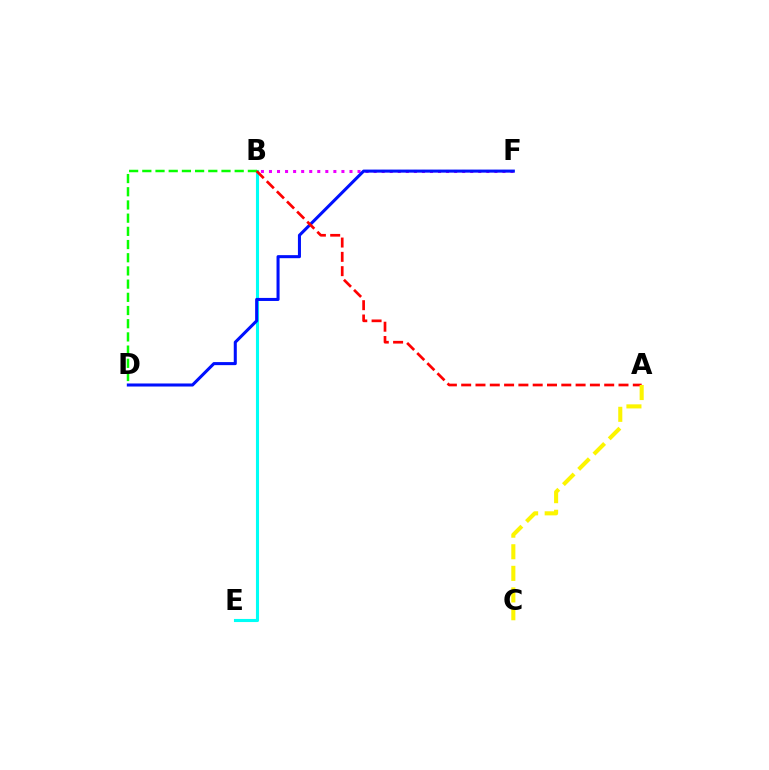{('B', 'E'): [{'color': '#00fff6', 'line_style': 'solid', 'thickness': 2.23}], ('B', 'F'): [{'color': '#ee00ff', 'line_style': 'dotted', 'thickness': 2.19}], ('B', 'D'): [{'color': '#08ff00', 'line_style': 'dashed', 'thickness': 1.79}], ('D', 'F'): [{'color': '#0010ff', 'line_style': 'solid', 'thickness': 2.2}], ('A', 'B'): [{'color': '#ff0000', 'line_style': 'dashed', 'thickness': 1.94}], ('A', 'C'): [{'color': '#fcf500', 'line_style': 'dashed', 'thickness': 2.93}]}